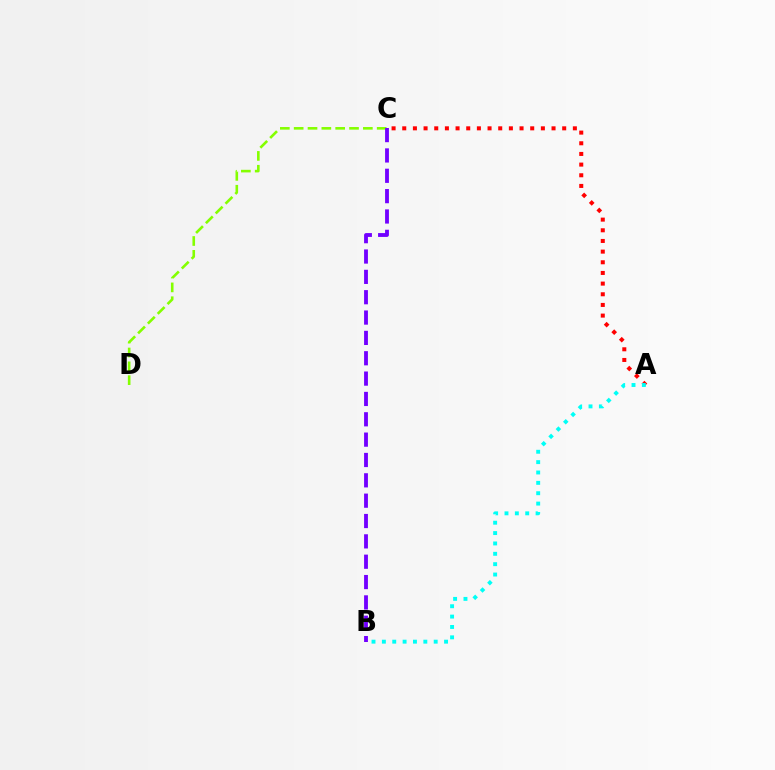{('C', 'D'): [{'color': '#84ff00', 'line_style': 'dashed', 'thickness': 1.88}], ('A', 'C'): [{'color': '#ff0000', 'line_style': 'dotted', 'thickness': 2.9}], ('A', 'B'): [{'color': '#00fff6', 'line_style': 'dotted', 'thickness': 2.82}], ('B', 'C'): [{'color': '#7200ff', 'line_style': 'dashed', 'thickness': 2.76}]}